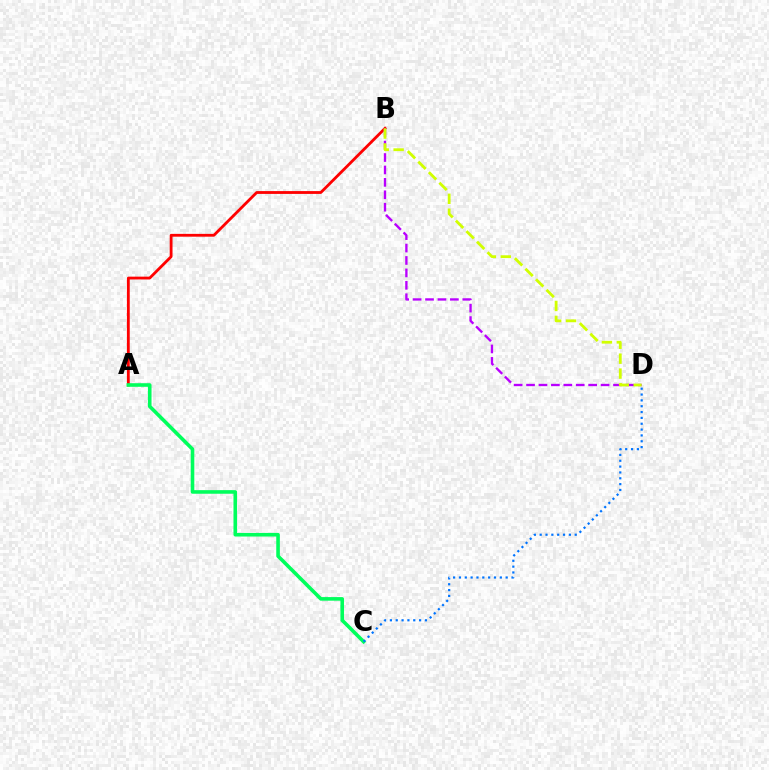{('A', 'B'): [{'color': '#ff0000', 'line_style': 'solid', 'thickness': 2.02}], ('B', 'D'): [{'color': '#b900ff', 'line_style': 'dashed', 'thickness': 1.69}, {'color': '#d1ff00', 'line_style': 'dashed', 'thickness': 2.03}], ('A', 'C'): [{'color': '#00ff5c', 'line_style': 'solid', 'thickness': 2.59}], ('C', 'D'): [{'color': '#0074ff', 'line_style': 'dotted', 'thickness': 1.59}]}